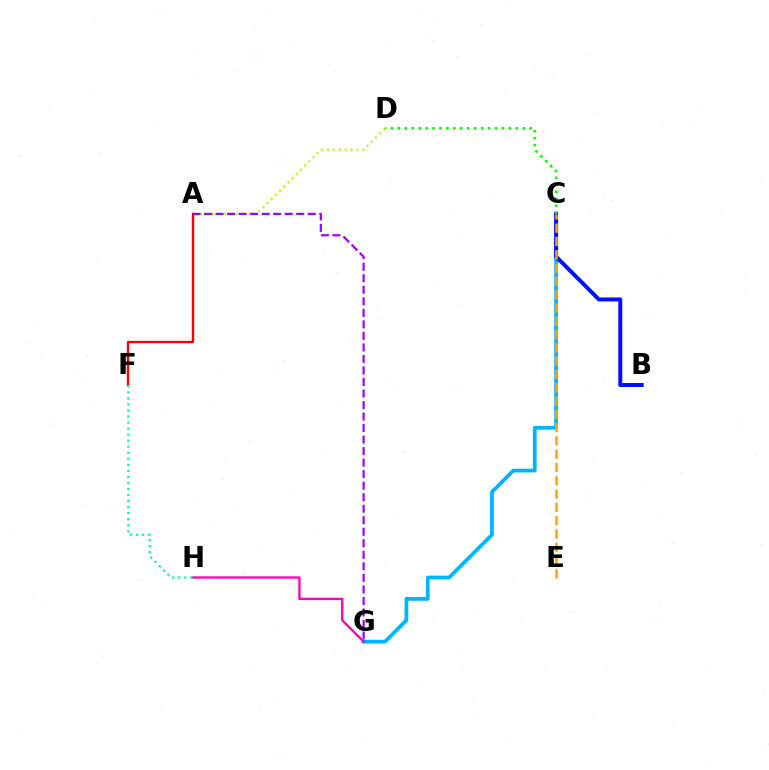{('A', 'F'): [{'color': '#ff0000', 'line_style': 'solid', 'thickness': 1.71}], ('C', 'G'): [{'color': '#00b5ff', 'line_style': 'solid', 'thickness': 2.69}], ('B', 'C'): [{'color': '#0010ff', 'line_style': 'solid', 'thickness': 2.86}], ('A', 'D'): [{'color': '#b3ff00', 'line_style': 'dotted', 'thickness': 1.6}], ('A', 'G'): [{'color': '#9b00ff', 'line_style': 'dashed', 'thickness': 1.57}], ('C', 'D'): [{'color': '#08ff00', 'line_style': 'dotted', 'thickness': 1.89}], ('G', 'H'): [{'color': '#ff00bd', 'line_style': 'solid', 'thickness': 1.69}], ('F', 'H'): [{'color': '#00ff9d', 'line_style': 'dotted', 'thickness': 1.64}], ('C', 'E'): [{'color': '#ffa500', 'line_style': 'dashed', 'thickness': 1.81}]}